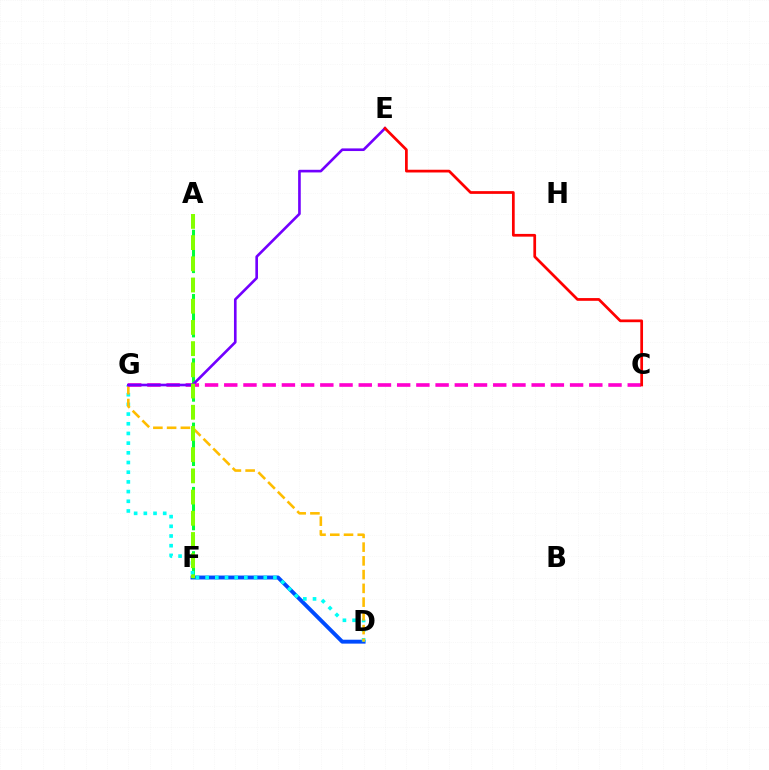{('D', 'F'): [{'color': '#004bff', 'line_style': 'solid', 'thickness': 2.81}], ('A', 'F'): [{'color': '#00ff39', 'line_style': 'dashed', 'thickness': 2.18}, {'color': '#84ff00', 'line_style': 'dashed', 'thickness': 2.88}], ('D', 'G'): [{'color': '#00fff6', 'line_style': 'dotted', 'thickness': 2.63}, {'color': '#ffbd00', 'line_style': 'dashed', 'thickness': 1.87}], ('C', 'G'): [{'color': '#ff00cf', 'line_style': 'dashed', 'thickness': 2.61}], ('E', 'G'): [{'color': '#7200ff', 'line_style': 'solid', 'thickness': 1.9}], ('C', 'E'): [{'color': '#ff0000', 'line_style': 'solid', 'thickness': 1.97}]}